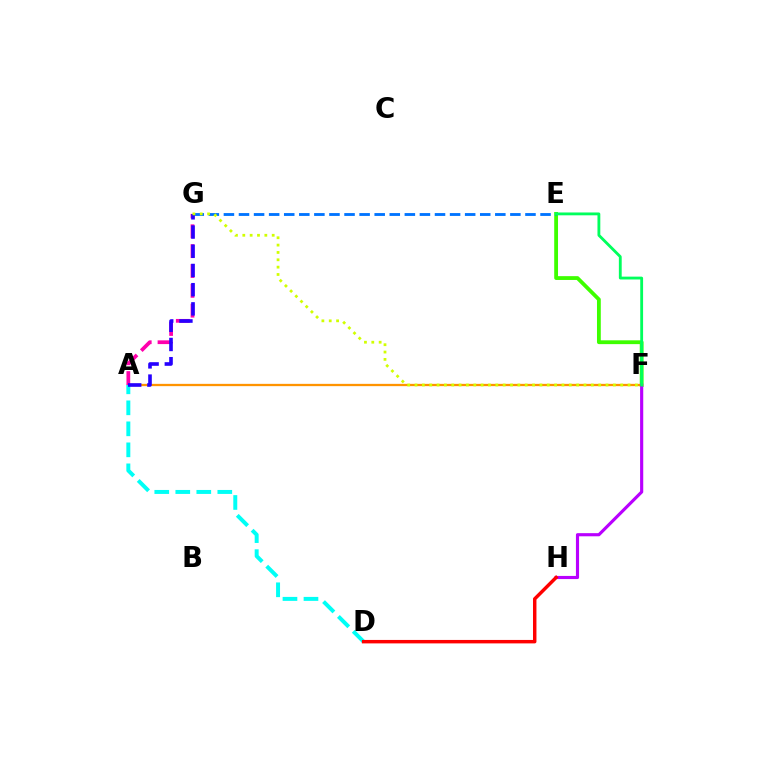{('E', 'F'): [{'color': '#3dff00', 'line_style': 'solid', 'thickness': 2.74}, {'color': '#00ff5c', 'line_style': 'solid', 'thickness': 2.04}], ('E', 'G'): [{'color': '#0074ff', 'line_style': 'dashed', 'thickness': 2.05}], ('A', 'F'): [{'color': '#ff9400', 'line_style': 'solid', 'thickness': 1.65}], ('F', 'H'): [{'color': '#b900ff', 'line_style': 'solid', 'thickness': 2.26}], ('A', 'D'): [{'color': '#00fff6', 'line_style': 'dashed', 'thickness': 2.85}], ('A', 'G'): [{'color': '#ff00ac', 'line_style': 'dashed', 'thickness': 2.7}, {'color': '#2500ff', 'line_style': 'dashed', 'thickness': 2.61}], ('D', 'H'): [{'color': '#ff0000', 'line_style': 'solid', 'thickness': 2.48}], ('F', 'G'): [{'color': '#d1ff00', 'line_style': 'dotted', 'thickness': 2.0}]}